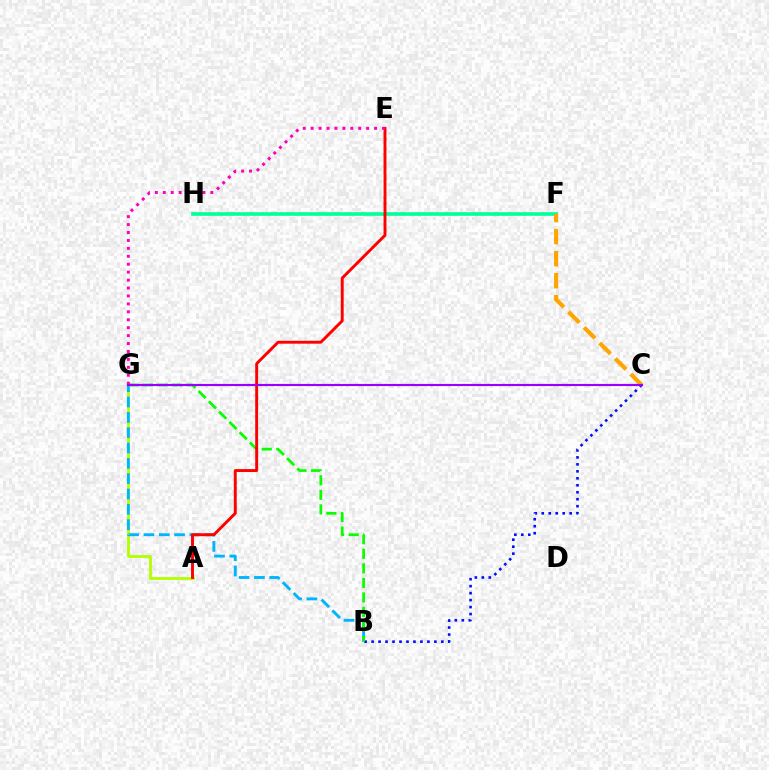{('A', 'G'): [{'color': '#b3ff00', 'line_style': 'solid', 'thickness': 2.03}], ('F', 'H'): [{'color': '#00ff9d', 'line_style': 'solid', 'thickness': 2.61}], ('B', 'G'): [{'color': '#00b5ff', 'line_style': 'dashed', 'thickness': 2.08}, {'color': '#08ff00', 'line_style': 'dashed', 'thickness': 1.97}], ('B', 'C'): [{'color': '#0010ff', 'line_style': 'dotted', 'thickness': 1.9}], ('C', 'F'): [{'color': '#ffa500', 'line_style': 'dashed', 'thickness': 2.99}], ('A', 'E'): [{'color': '#ff0000', 'line_style': 'solid', 'thickness': 2.1}], ('E', 'G'): [{'color': '#ff00bd', 'line_style': 'dotted', 'thickness': 2.15}], ('C', 'G'): [{'color': '#9b00ff', 'line_style': 'solid', 'thickness': 1.55}]}